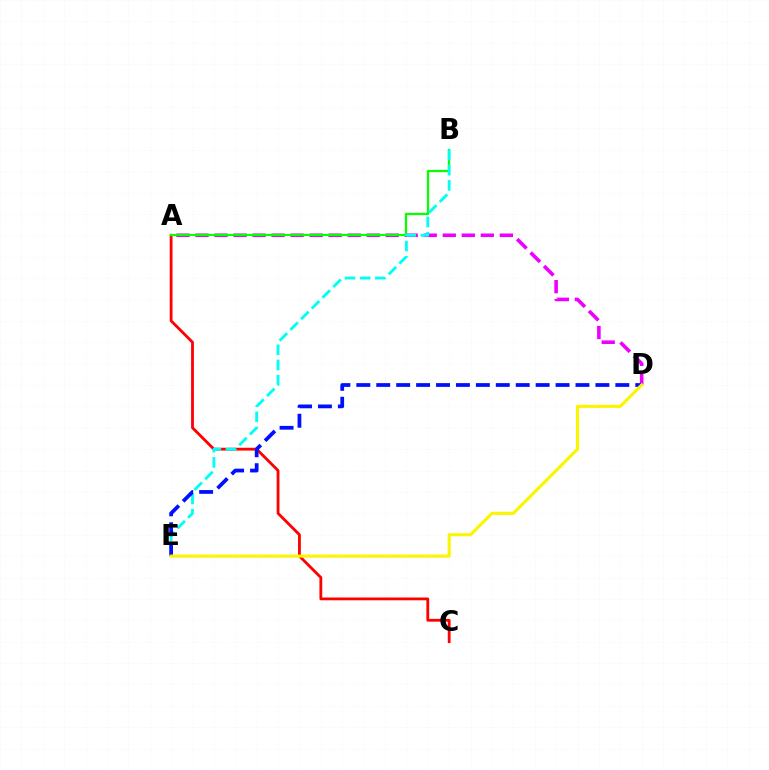{('A', 'D'): [{'color': '#ee00ff', 'line_style': 'dashed', 'thickness': 2.58}], ('A', 'C'): [{'color': '#ff0000', 'line_style': 'solid', 'thickness': 2.02}], ('A', 'B'): [{'color': '#08ff00', 'line_style': 'solid', 'thickness': 1.62}], ('B', 'E'): [{'color': '#00fff6', 'line_style': 'dashed', 'thickness': 2.06}], ('D', 'E'): [{'color': '#0010ff', 'line_style': 'dashed', 'thickness': 2.71}, {'color': '#fcf500', 'line_style': 'solid', 'thickness': 2.24}]}